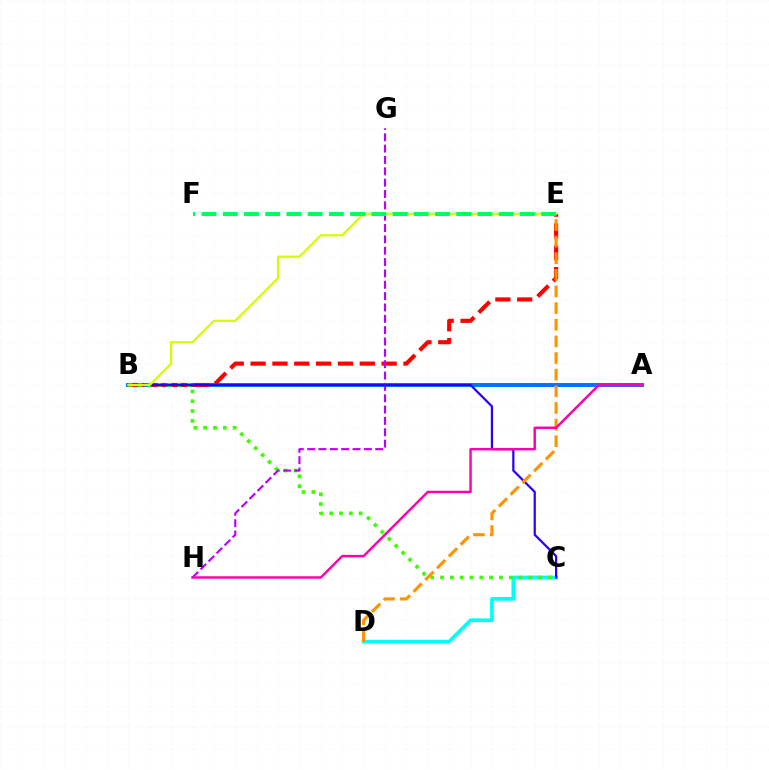{('C', 'D'): [{'color': '#00fff6', 'line_style': 'solid', 'thickness': 2.68}], ('A', 'B'): [{'color': '#0074ff', 'line_style': 'solid', 'thickness': 2.85}], ('B', 'E'): [{'color': '#ff0000', 'line_style': 'dashed', 'thickness': 2.97}, {'color': '#d1ff00', 'line_style': 'solid', 'thickness': 1.61}], ('B', 'C'): [{'color': '#3dff00', 'line_style': 'dotted', 'thickness': 2.67}, {'color': '#2500ff', 'line_style': 'solid', 'thickness': 1.6}], ('G', 'H'): [{'color': '#b900ff', 'line_style': 'dashed', 'thickness': 1.54}], ('D', 'E'): [{'color': '#ff9400', 'line_style': 'dashed', 'thickness': 2.26}], ('A', 'H'): [{'color': '#ff00ac', 'line_style': 'solid', 'thickness': 1.76}], ('E', 'F'): [{'color': '#00ff5c', 'line_style': 'dashed', 'thickness': 2.88}]}